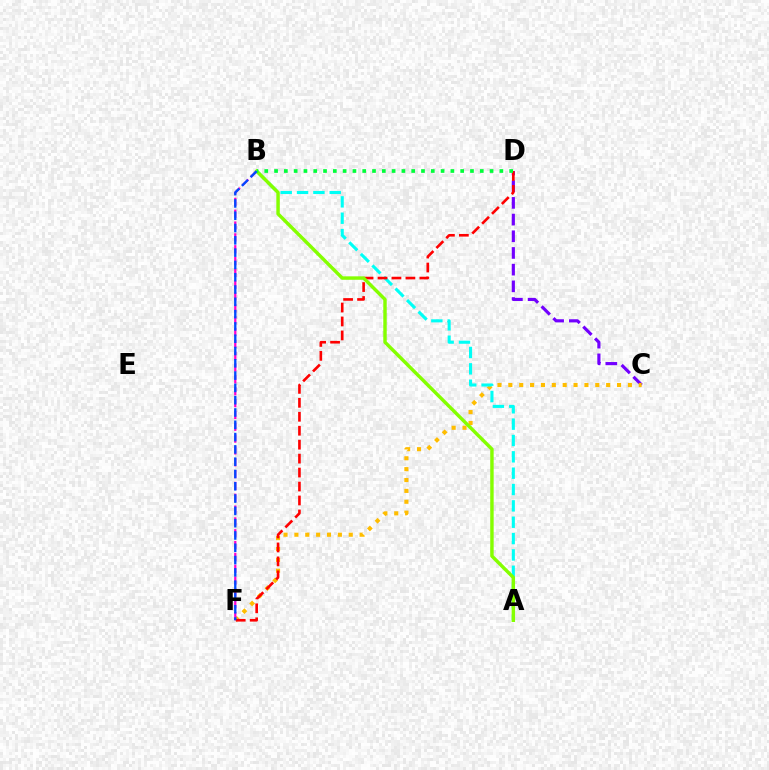{('C', 'D'): [{'color': '#7200ff', 'line_style': 'dashed', 'thickness': 2.27}], ('C', 'F'): [{'color': '#ffbd00', 'line_style': 'dotted', 'thickness': 2.95}], ('A', 'B'): [{'color': '#00fff6', 'line_style': 'dashed', 'thickness': 2.22}, {'color': '#84ff00', 'line_style': 'solid', 'thickness': 2.47}], ('B', 'F'): [{'color': '#ff00cf', 'line_style': 'dashed', 'thickness': 1.61}, {'color': '#004bff', 'line_style': 'dashed', 'thickness': 1.67}], ('D', 'F'): [{'color': '#ff0000', 'line_style': 'dashed', 'thickness': 1.9}], ('B', 'D'): [{'color': '#00ff39', 'line_style': 'dotted', 'thickness': 2.66}]}